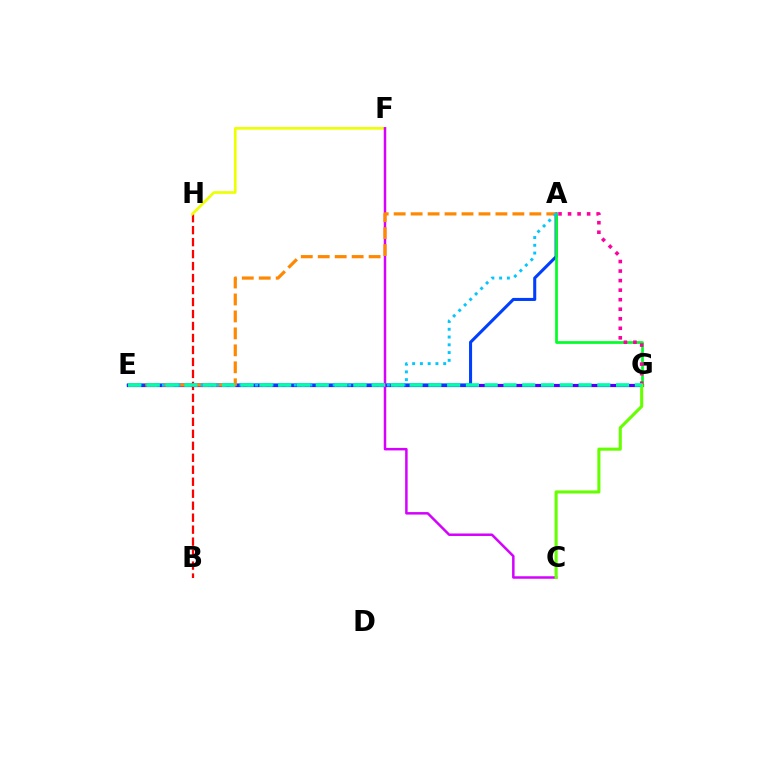{('B', 'H'): [{'color': '#ff0000', 'line_style': 'dashed', 'thickness': 1.63}], ('E', 'G'): [{'color': '#4f00ff', 'line_style': 'solid', 'thickness': 2.32}, {'color': '#00ffaf', 'line_style': 'dashed', 'thickness': 2.55}], ('F', 'H'): [{'color': '#eeff00', 'line_style': 'solid', 'thickness': 1.92}], ('A', 'E'): [{'color': '#003fff', 'line_style': 'solid', 'thickness': 2.2}, {'color': '#ff8800', 'line_style': 'dashed', 'thickness': 2.3}, {'color': '#00c7ff', 'line_style': 'dotted', 'thickness': 2.11}], ('A', 'G'): [{'color': '#00ff27', 'line_style': 'solid', 'thickness': 1.95}, {'color': '#ff00a0', 'line_style': 'dotted', 'thickness': 2.59}], ('C', 'F'): [{'color': '#d600ff', 'line_style': 'solid', 'thickness': 1.79}], ('C', 'G'): [{'color': '#66ff00', 'line_style': 'solid', 'thickness': 2.22}]}